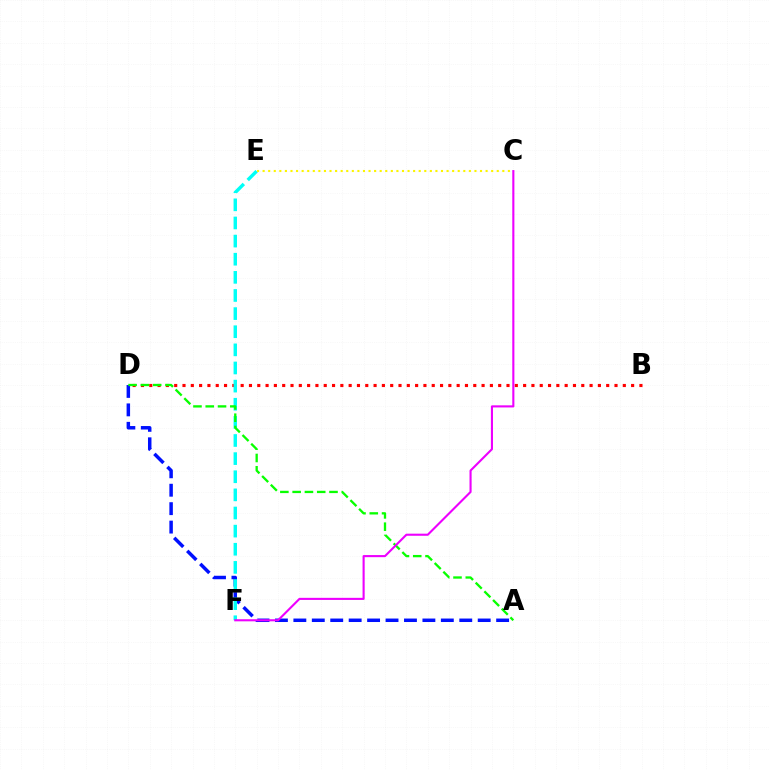{('A', 'D'): [{'color': '#0010ff', 'line_style': 'dashed', 'thickness': 2.5}, {'color': '#08ff00', 'line_style': 'dashed', 'thickness': 1.67}], ('B', 'D'): [{'color': '#ff0000', 'line_style': 'dotted', 'thickness': 2.26}], ('E', 'F'): [{'color': '#00fff6', 'line_style': 'dashed', 'thickness': 2.46}], ('C', 'F'): [{'color': '#ee00ff', 'line_style': 'solid', 'thickness': 1.52}], ('C', 'E'): [{'color': '#fcf500', 'line_style': 'dotted', 'thickness': 1.51}]}